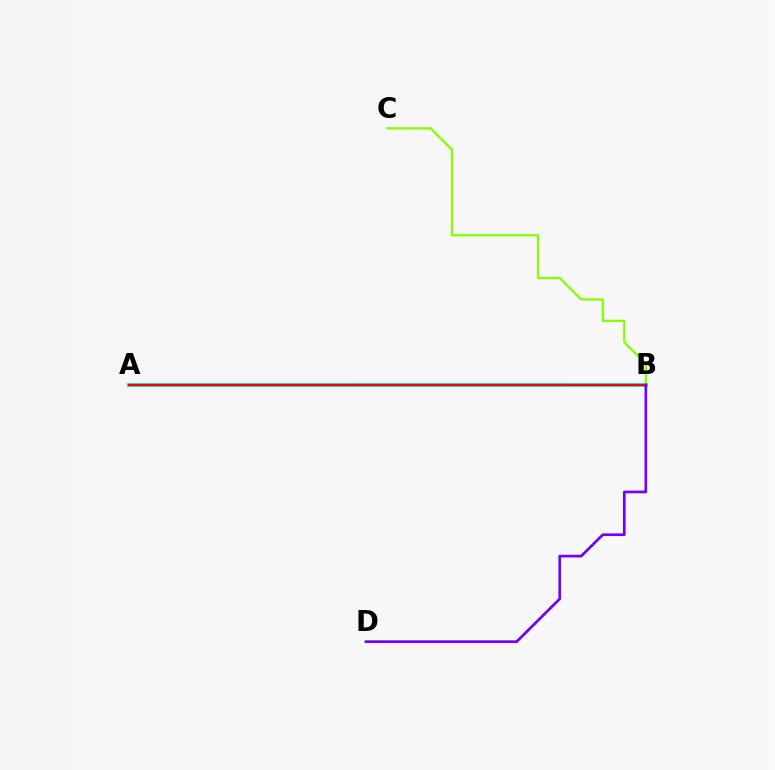{('A', 'B'): [{'color': '#00fff6', 'line_style': 'solid', 'thickness': 2.92}, {'color': '#ff0000', 'line_style': 'solid', 'thickness': 1.69}], ('B', 'C'): [{'color': '#84ff00', 'line_style': 'solid', 'thickness': 1.64}], ('B', 'D'): [{'color': '#7200ff', 'line_style': 'solid', 'thickness': 1.94}]}